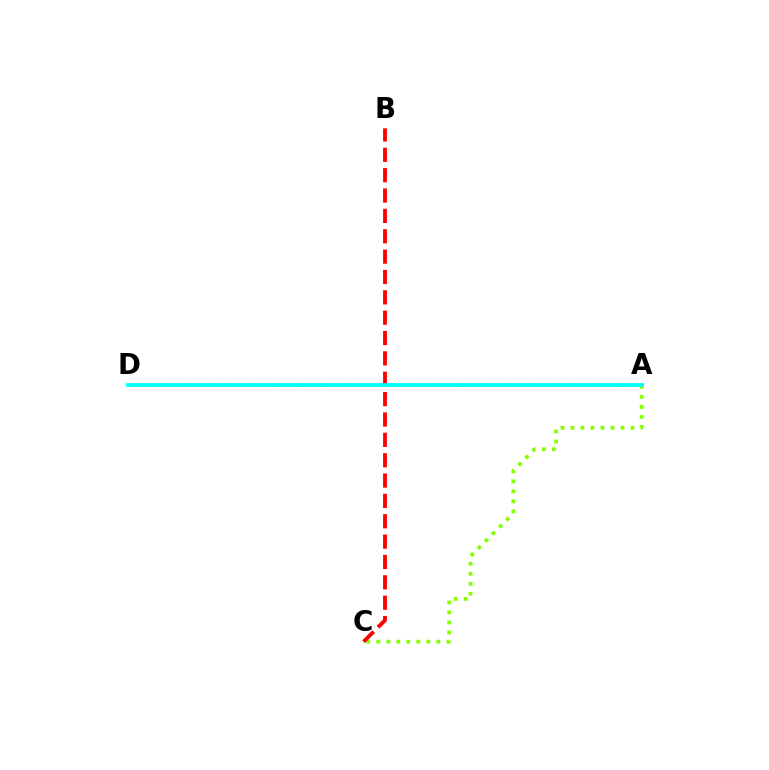{('A', 'C'): [{'color': '#84ff00', 'line_style': 'dotted', 'thickness': 2.72}], ('A', 'D'): [{'color': '#7200ff', 'line_style': 'dotted', 'thickness': 1.61}, {'color': '#00fff6', 'line_style': 'solid', 'thickness': 2.71}], ('B', 'C'): [{'color': '#ff0000', 'line_style': 'dashed', 'thickness': 2.77}]}